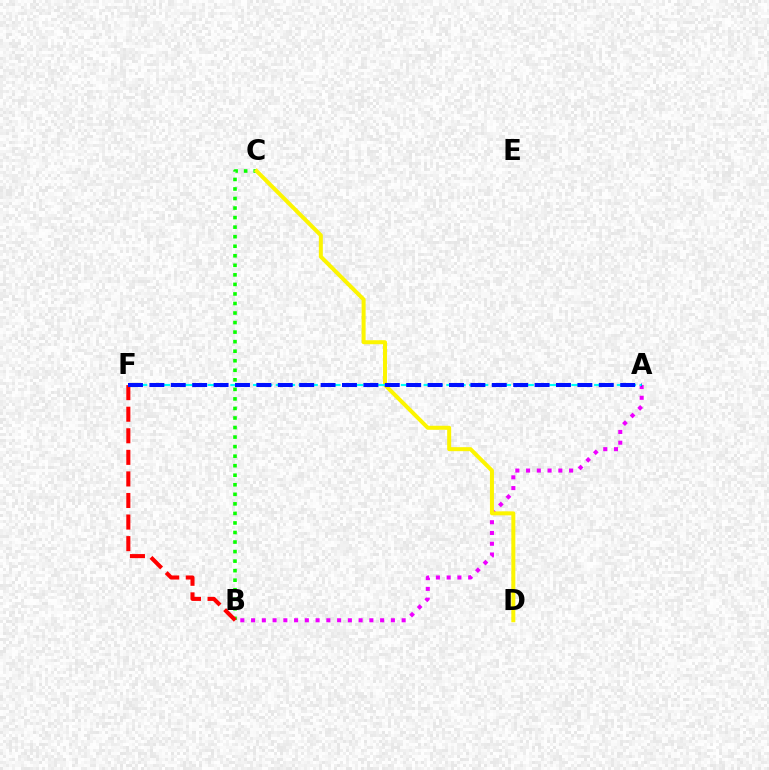{('B', 'C'): [{'color': '#08ff00', 'line_style': 'dotted', 'thickness': 2.59}], ('A', 'B'): [{'color': '#ee00ff', 'line_style': 'dotted', 'thickness': 2.92}], ('C', 'D'): [{'color': '#fcf500', 'line_style': 'solid', 'thickness': 2.88}], ('B', 'F'): [{'color': '#ff0000', 'line_style': 'dashed', 'thickness': 2.93}], ('A', 'F'): [{'color': '#00fff6', 'line_style': 'dashed', 'thickness': 1.54}, {'color': '#0010ff', 'line_style': 'dashed', 'thickness': 2.91}]}